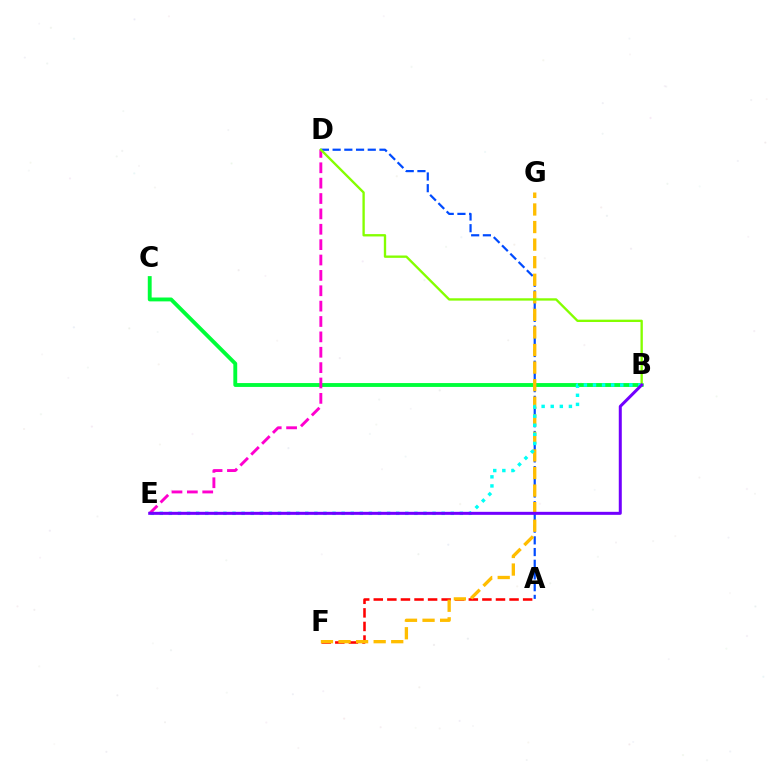{('A', 'F'): [{'color': '#ff0000', 'line_style': 'dashed', 'thickness': 1.84}], ('A', 'D'): [{'color': '#004bff', 'line_style': 'dashed', 'thickness': 1.59}], ('B', 'C'): [{'color': '#00ff39', 'line_style': 'solid', 'thickness': 2.79}], ('F', 'G'): [{'color': '#ffbd00', 'line_style': 'dashed', 'thickness': 2.39}], ('B', 'E'): [{'color': '#00fff6', 'line_style': 'dotted', 'thickness': 2.47}, {'color': '#7200ff', 'line_style': 'solid', 'thickness': 2.17}], ('D', 'E'): [{'color': '#ff00cf', 'line_style': 'dashed', 'thickness': 2.09}], ('B', 'D'): [{'color': '#84ff00', 'line_style': 'solid', 'thickness': 1.69}]}